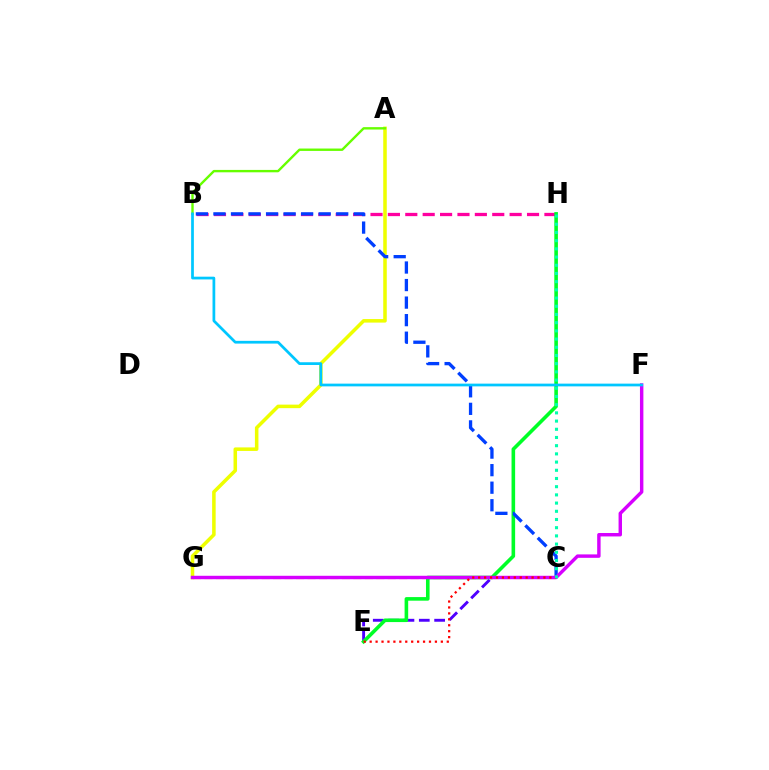{('C', 'G'): [{'color': '#ff8800', 'line_style': 'dashed', 'thickness': 1.56}], ('C', 'E'): [{'color': '#4f00ff', 'line_style': 'dashed', 'thickness': 2.08}, {'color': '#ff0000', 'line_style': 'dotted', 'thickness': 1.61}], ('B', 'H'): [{'color': '#ff00a0', 'line_style': 'dashed', 'thickness': 2.36}], ('A', 'G'): [{'color': '#eeff00', 'line_style': 'solid', 'thickness': 2.54}], ('E', 'H'): [{'color': '#00ff27', 'line_style': 'solid', 'thickness': 2.59}], ('B', 'C'): [{'color': '#003fff', 'line_style': 'dashed', 'thickness': 2.38}], ('F', 'G'): [{'color': '#d600ff', 'line_style': 'solid', 'thickness': 2.47}], ('C', 'H'): [{'color': '#00ffaf', 'line_style': 'dotted', 'thickness': 2.23}], ('A', 'B'): [{'color': '#66ff00', 'line_style': 'solid', 'thickness': 1.72}], ('B', 'F'): [{'color': '#00c7ff', 'line_style': 'solid', 'thickness': 1.97}]}